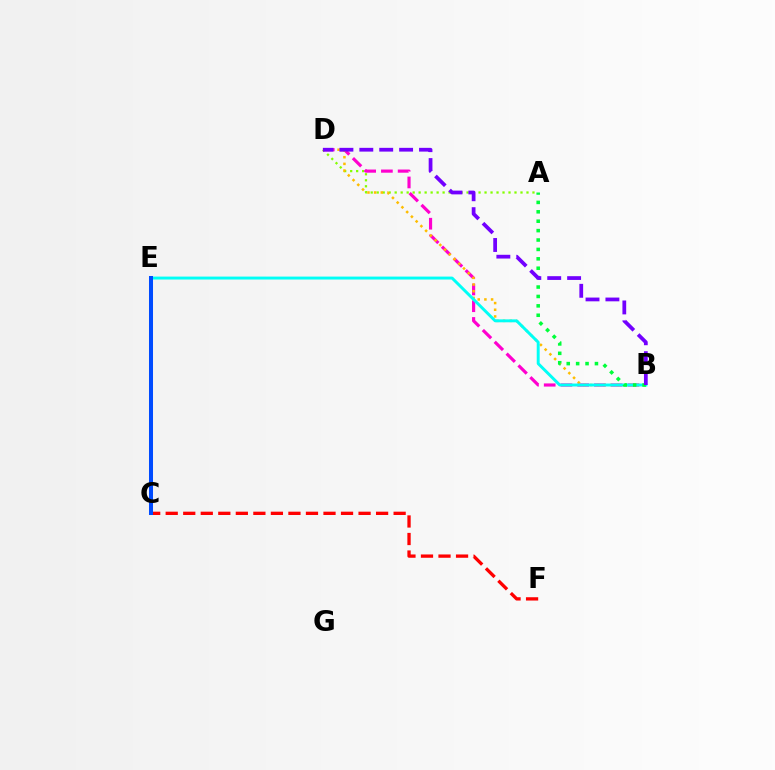{('A', 'D'): [{'color': '#84ff00', 'line_style': 'dotted', 'thickness': 1.63}], ('B', 'D'): [{'color': '#ff00cf', 'line_style': 'dashed', 'thickness': 2.27}, {'color': '#ffbd00', 'line_style': 'dotted', 'thickness': 1.81}, {'color': '#7200ff', 'line_style': 'dashed', 'thickness': 2.7}], ('C', 'F'): [{'color': '#ff0000', 'line_style': 'dashed', 'thickness': 2.38}], ('B', 'E'): [{'color': '#00fff6', 'line_style': 'solid', 'thickness': 2.11}], ('A', 'B'): [{'color': '#00ff39', 'line_style': 'dotted', 'thickness': 2.56}], ('C', 'E'): [{'color': '#004bff', 'line_style': 'solid', 'thickness': 2.89}]}